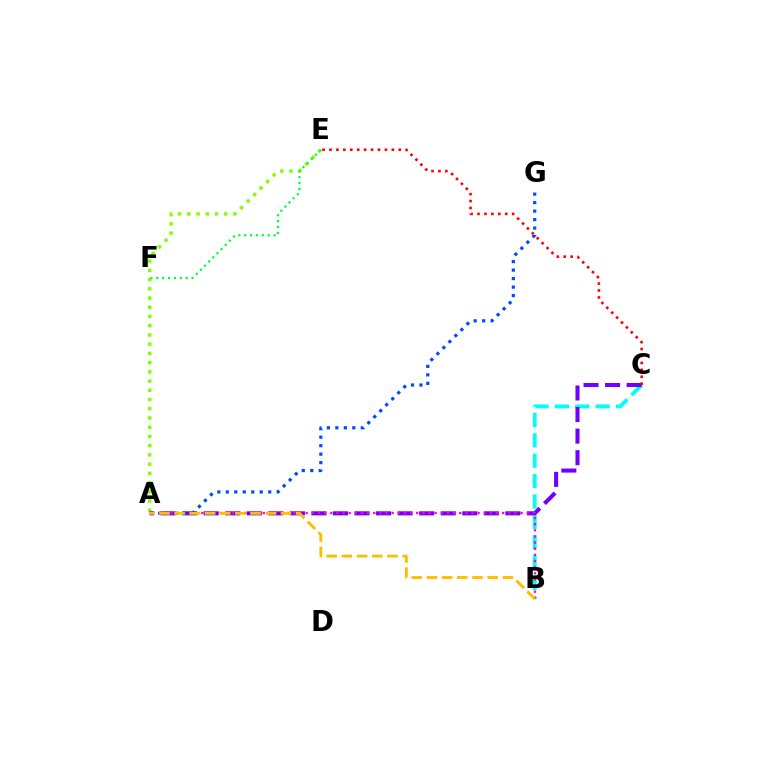{('A', 'E'): [{'color': '#84ff00', 'line_style': 'dotted', 'thickness': 2.51}], ('B', 'C'): [{'color': '#00fff6', 'line_style': 'dashed', 'thickness': 2.77}], ('A', 'C'): [{'color': '#7200ff', 'line_style': 'dashed', 'thickness': 2.93}], ('A', 'B'): [{'color': '#ff00cf', 'line_style': 'dotted', 'thickness': 1.67}, {'color': '#ffbd00', 'line_style': 'dashed', 'thickness': 2.06}], ('A', 'G'): [{'color': '#004bff', 'line_style': 'dotted', 'thickness': 2.31}], ('C', 'E'): [{'color': '#ff0000', 'line_style': 'dotted', 'thickness': 1.88}], ('E', 'F'): [{'color': '#00ff39', 'line_style': 'dotted', 'thickness': 1.59}]}